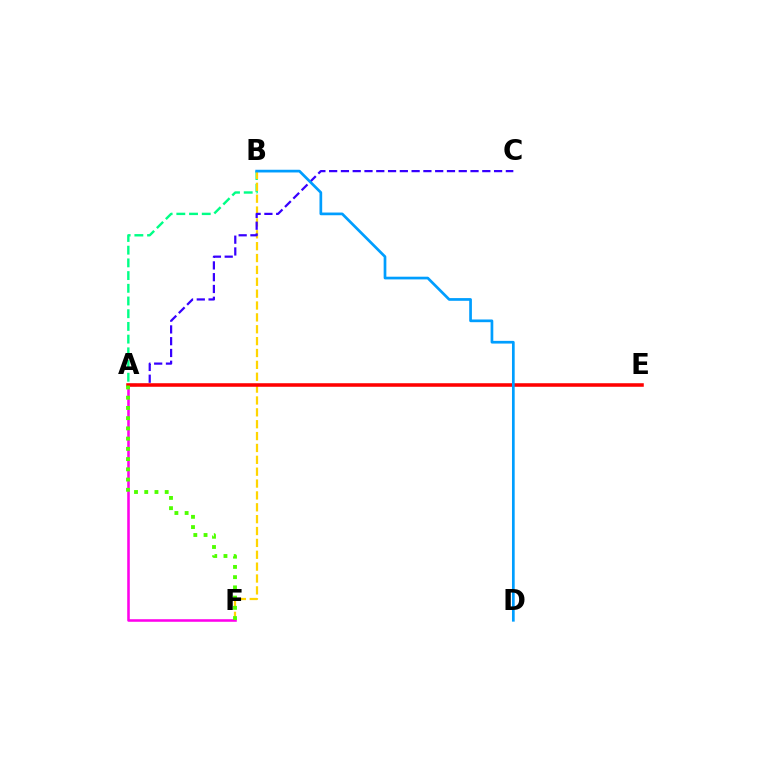{('A', 'B'): [{'color': '#00ff86', 'line_style': 'dashed', 'thickness': 1.73}], ('B', 'F'): [{'color': '#ffd500', 'line_style': 'dashed', 'thickness': 1.61}], ('A', 'F'): [{'color': '#ff00ed', 'line_style': 'solid', 'thickness': 1.84}, {'color': '#4fff00', 'line_style': 'dotted', 'thickness': 2.78}], ('A', 'C'): [{'color': '#3700ff', 'line_style': 'dashed', 'thickness': 1.6}], ('A', 'E'): [{'color': '#ff0000', 'line_style': 'solid', 'thickness': 2.56}], ('B', 'D'): [{'color': '#009eff', 'line_style': 'solid', 'thickness': 1.95}]}